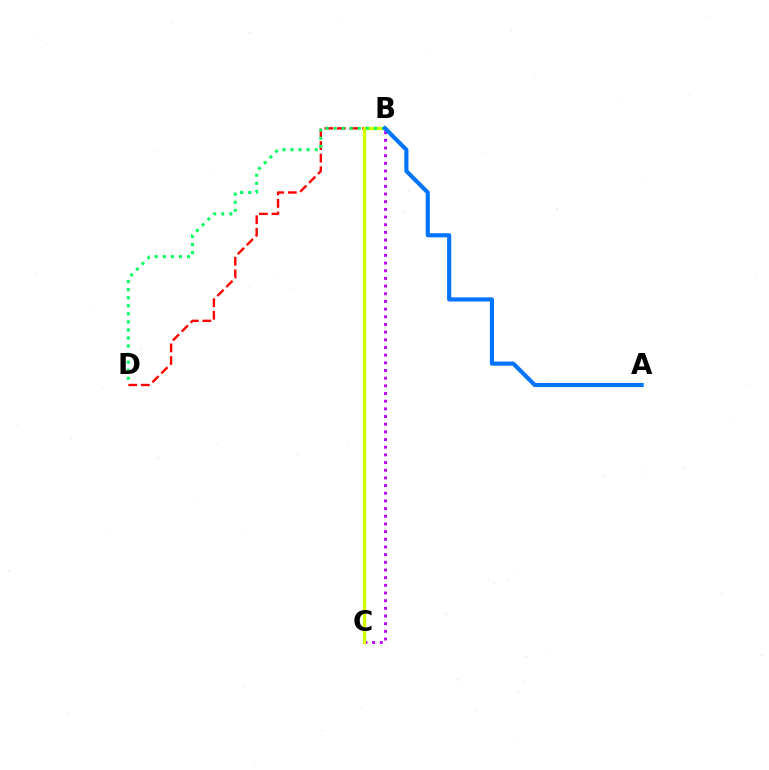{('B', 'D'): [{'color': '#ff0000', 'line_style': 'dashed', 'thickness': 1.71}, {'color': '#00ff5c', 'line_style': 'dotted', 'thickness': 2.19}], ('B', 'C'): [{'color': '#b900ff', 'line_style': 'dotted', 'thickness': 2.08}, {'color': '#d1ff00', 'line_style': 'solid', 'thickness': 2.39}], ('A', 'B'): [{'color': '#0074ff', 'line_style': 'solid', 'thickness': 2.97}]}